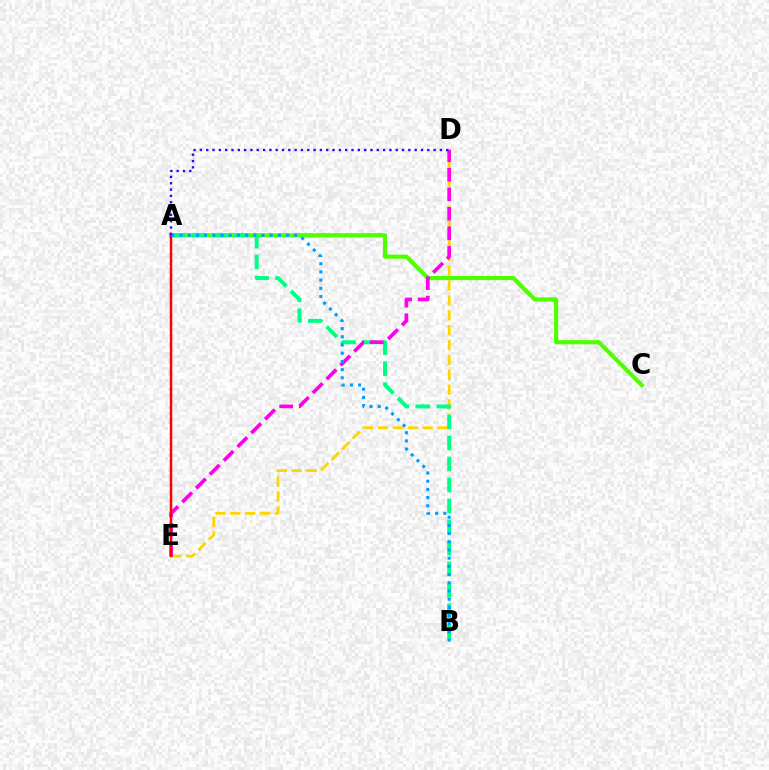{('A', 'C'): [{'color': '#4fff00', 'line_style': 'solid', 'thickness': 2.99}], ('D', 'E'): [{'color': '#ffd500', 'line_style': 'dashed', 'thickness': 2.02}, {'color': '#ff00ed', 'line_style': 'dashed', 'thickness': 2.65}], ('A', 'B'): [{'color': '#00ff86', 'line_style': 'dashed', 'thickness': 2.85}, {'color': '#009eff', 'line_style': 'dotted', 'thickness': 2.23}], ('A', 'E'): [{'color': '#ff0000', 'line_style': 'solid', 'thickness': 1.79}], ('A', 'D'): [{'color': '#3700ff', 'line_style': 'dotted', 'thickness': 1.72}]}